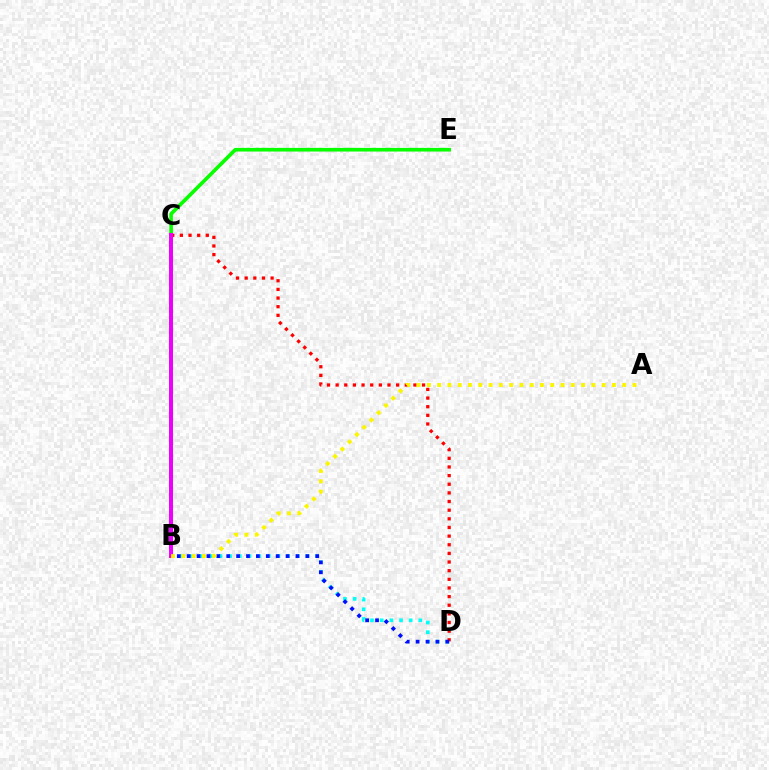{('C', 'E'): [{'color': '#08ff00', 'line_style': 'solid', 'thickness': 2.62}], ('B', 'D'): [{'color': '#00fff6', 'line_style': 'dotted', 'thickness': 2.63}, {'color': '#0010ff', 'line_style': 'dotted', 'thickness': 2.69}], ('C', 'D'): [{'color': '#ff0000', 'line_style': 'dotted', 'thickness': 2.35}], ('B', 'C'): [{'color': '#ee00ff', 'line_style': 'solid', 'thickness': 2.89}], ('A', 'B'): [{'color': '#fcf500', 'line_style': 'dotted', 'thickness': 2.79}]}